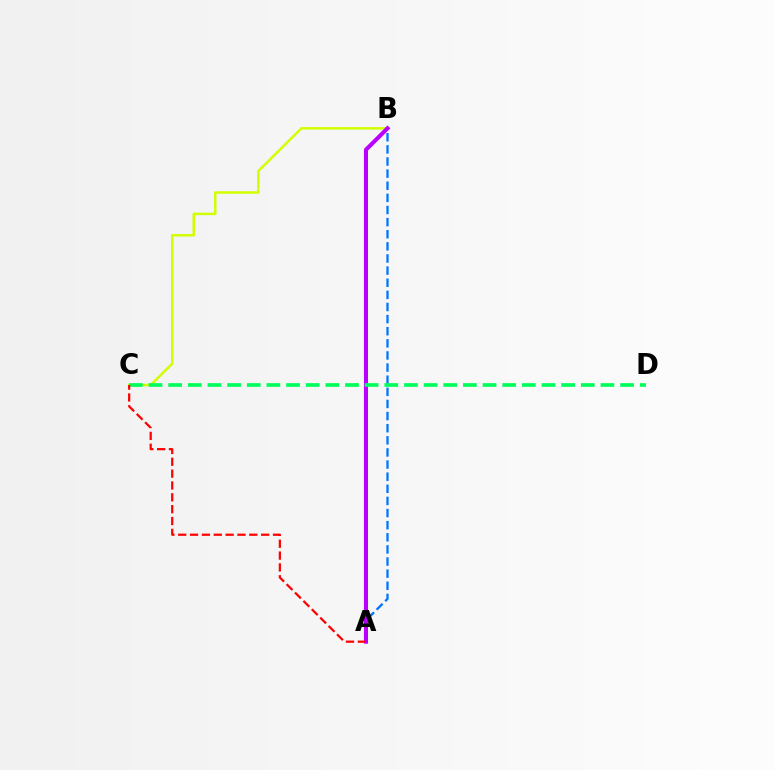{('B', 'C'): [{'color': '#d1ff00', 'line_style': 'solid', 'thickness': 1.79}], ('A', 'B'): [{'color': '#0074ff', 'line_style': 'dashed', 'thickness': 1.65}, {'color': '#b900ff', 'line_style': 'solid', 'thickness': 2.93}], ('C', 'D'): [{'color': '#00ff5c', 'line_style': 'dashed', 'thickness': 2.67}], ('A', 'C'): [{'color': '#ff0000', 'line_style': 'dashed', 'thickness': 1.61}]}